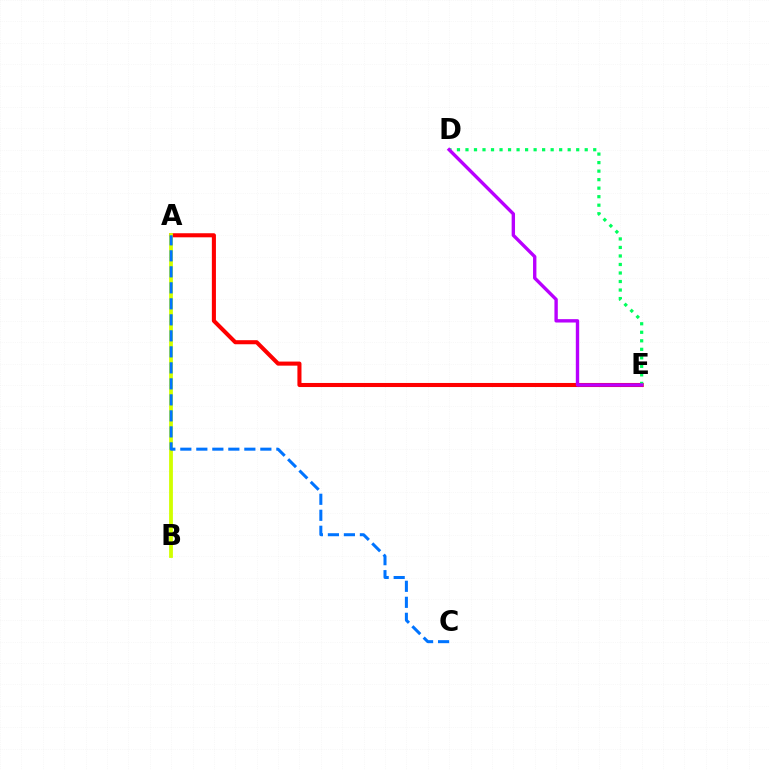{('A', 'E'): [{'color': '#ff0000', 'line_style': 'solid', 'thickness': 2.93}], ('D', 'E'): [{'color': '#00ff5c', 'line_style': 'dotted', 'thickness': 2.31}, {'color': '#b900ff', 'line_style': 'solid', 'thickness': 2.43}], ('A', 'B'): [{'color': '#d1ff00', 'line_style': 'solid', 'thickness': 2.73}], ('A', 'C'): [{'color': '#0074ff', 'line_style': 'dashed', 'thickness': 2.17}]}